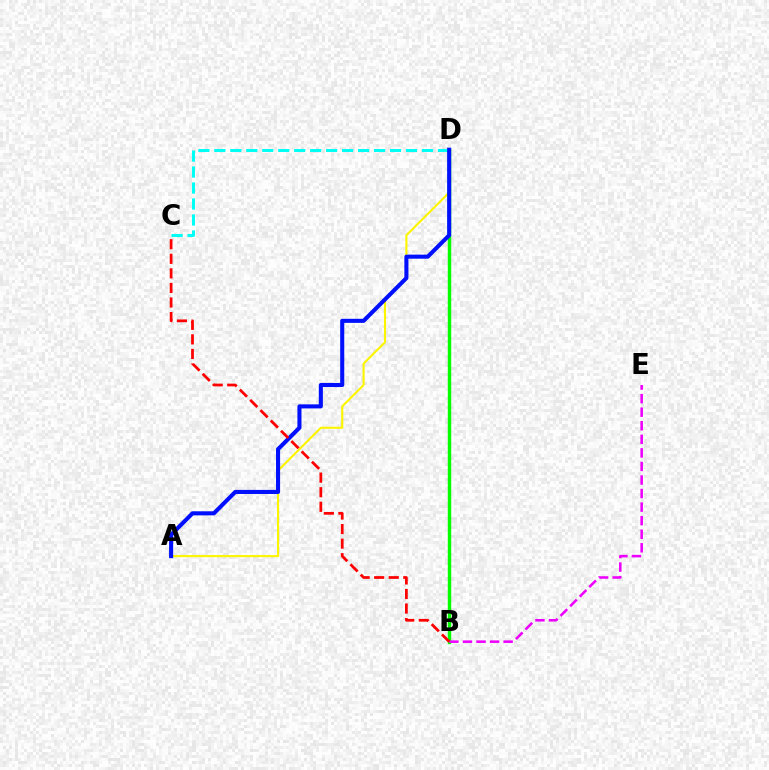{('A', 'D'): [{'color': '#fcf500', 'line_style': 'solid', 'thickness': 1.52}, {'color': '#0010ff', 'line_style': 'solid', 'thickness': 2.93}], ('C', 'D'): [{'color': '#00fff6', 'line_style': 'dashed', 'thickness': 2.17}], ('B', 'D'): [{'color': '#08ff00', 'line_style': 'solid', 'thickness': 2.46}], ('B', 'E'): [{'color': '#ee00ff', 'line_style': 'dashed', 'thickness': 1.84}], ('B', 'C'): [{'color': '#ff0000', 'line_style': 'dashed', 'thickness': 1.98}]}